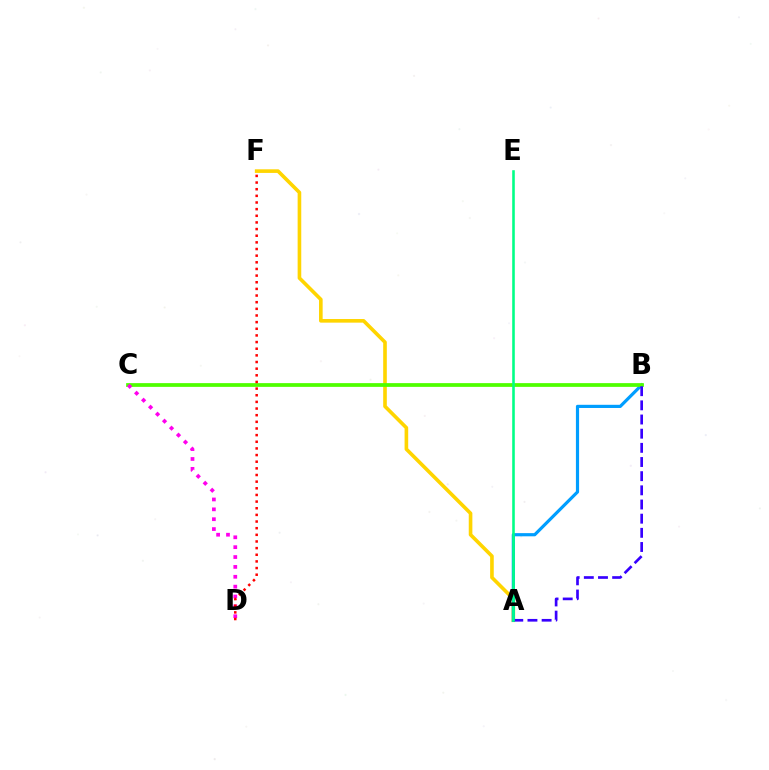{('A', 'F'): [{'color': '#ffd500', 'line_style': 'solid', 'thickness': 2.61}], ('A', 'B'): [{'color': '#009eff', 'line_style': 'solid', 'thickness': 2.29}, {'color': '#3700ff', 'line_style': 'dashed', 'thickness': 1.92}], ('B', 'C'): [{'color': '#4fff00', 'line_style': 'solid', 'thickness': 2.69}], ('C', 'D'): [{'color': '#ff00ed', 'line_style': 'dotted', 'thickness': 2.68}], ('A', 'E'): [{'color': '#00ff86', 'line_style': 'solid', 'thickness': 1.86}], ('D', 'F'): [{'color': '#ff0000', 'line_style': 'dotted', 'thickness': 1.81}]}